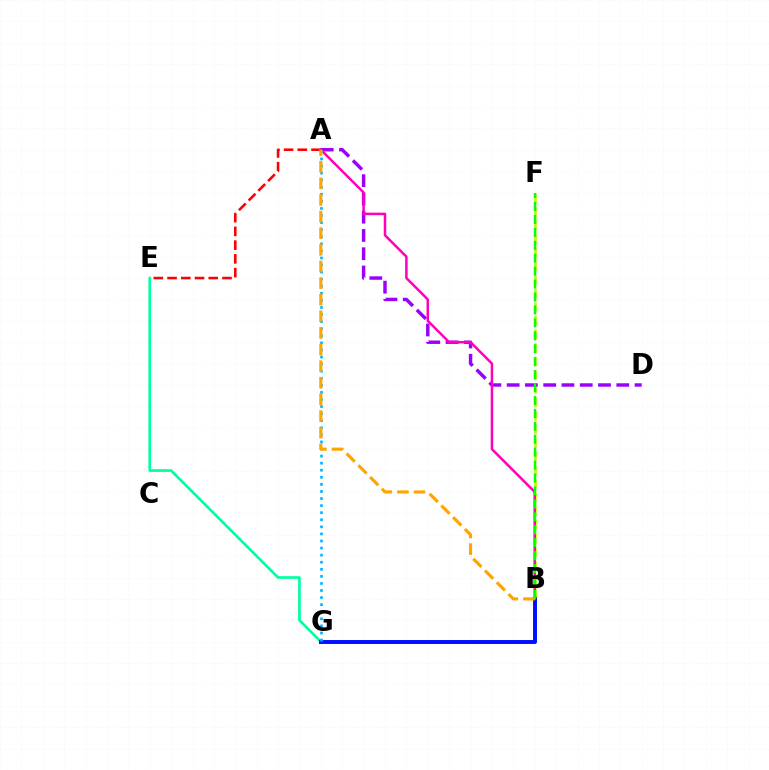{('B', 'F'): [{'color': '#b3ff00', 'line_style': 'dashed', 'thickness': 1.85}, {'color': '#08ff00', 'line_style': 'dashed', 'thickness': 1.76}], ('E', 'G'): [{'color': '#00ff9d', 'line_style': 'solid', 'thickness': 1.92}], ('A', 'E'): [{'color': '#ff0000', 'line_style': 'dashed', 'thickness': 1.87}], ('A', 'D'): [{'color': '#9b00ff', 'line_style': 'dashed', 'thickness': 2.48}], ('B', 'G'): [{'color': '#0010ff', 'line_style': 'solid', 'thickness': 2.84}], ('A', 'B'): [{'color': '#ff00bd', 'line_style': 'solid', 'thickness': 1.81}, {'color': '#ffa500', 'line_style': 'dashed', 'thickness': 2.26}], ('A', 'G'): [{'color': '#00b5ff', 'line_style': 'dotted', 'thickness': 1.92}]}